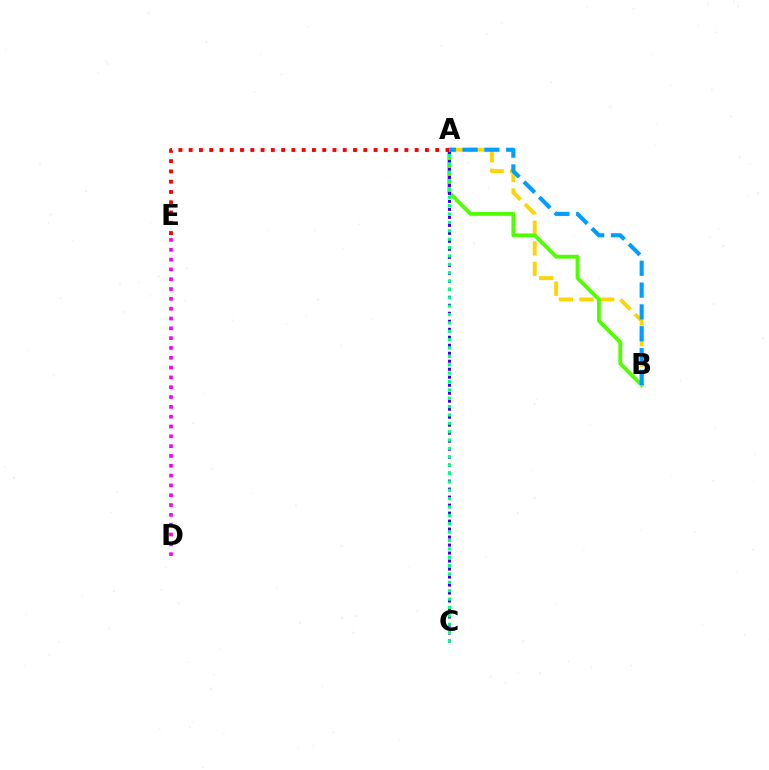{('A', 'B'): [{'color': '#ffd500', 'line_style': 'dashed', 'thickness': 2.79}, {'color': '#4fff00', 'line_style': 'solid', 'thickness': 2.76}, {'color': '#009eff', 'line_style': 'dashed', 'thickness': 2.96}], ('A', 'E'): [{'color': '#ff0000', 'line_style': 'dotted', 'thickness': 2.79}], ('D', 'E'): [{'color': '#ff00ed', 'line_style': 'dotted', 'thickness': 2.67}], ('A', 'C'): [{'color': '#3700ff', 'line_style': 'dotted', 'thickness': 2.17}, {'color': '#00ff86', 'line_style': 'dotted', 'thickness': 2.27}]}